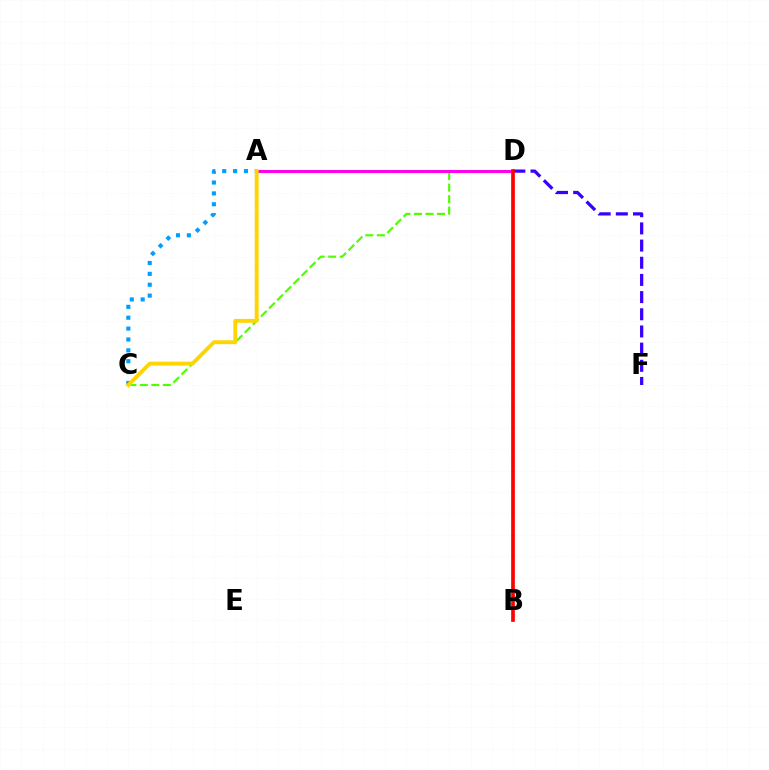{('A', 'D'): [{'color': '#00ff86', 'line_style': 'solid', 'thickness': 2.21}, {'color': '#ff00ed', 'line_style': 'solid', 'thickness': 2.14}], ('C', 'D'): [{'color': '#4fff00', 'line_style': 'dashed', 'thickness': 1.56}], ('A', 'C'): [{'color': '#009eff', 'line_style': 'dotted', 'thickness': 2.95}, {'color': '#ffd500', 'line_style': 'solid', 'thickness': 2.79}], ('D', 'F'): [{'color': '#3700ff', 'line_style': 'dashed', 'thickness': 2.33}], ('B', 'D'): [{'color': '#ff0000', 'line_style': 'solid', 'thickness': 2.65}]}